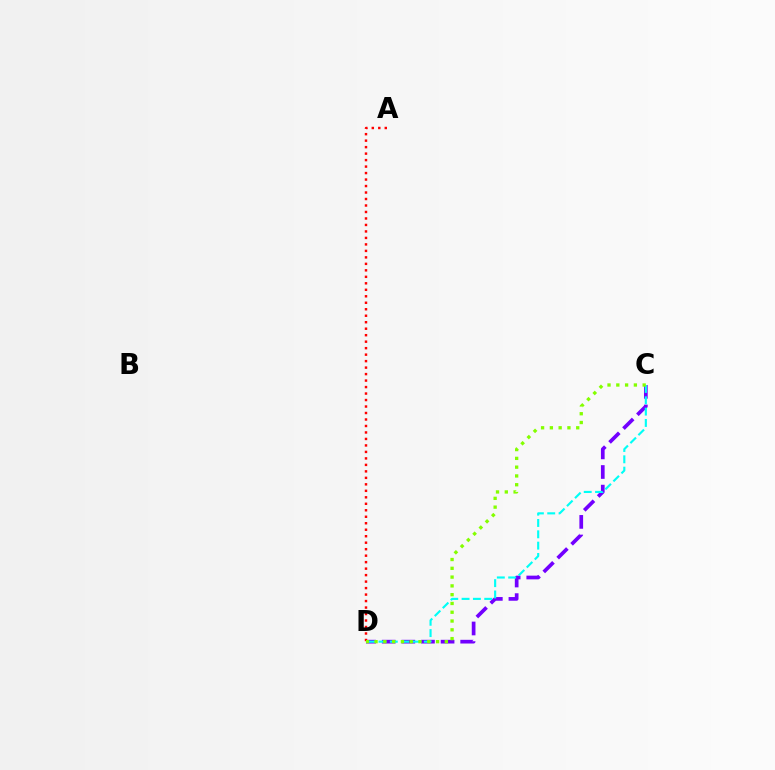{('C', 'D'): [{'color': '#7200ff', 'line_style': 'dashed', 'thickness': 2.66}, {'color': '#00fff6', 'line_style': 'dashed', 'thickness': 1.54}, {'color': '#84ff00', 'line_style': 'dotted', 'thickness': 2.39}], ('A', 'D'): [{'color': '#ff0000', 'line_style': 'dotted', 'thickness': 1.76}]}